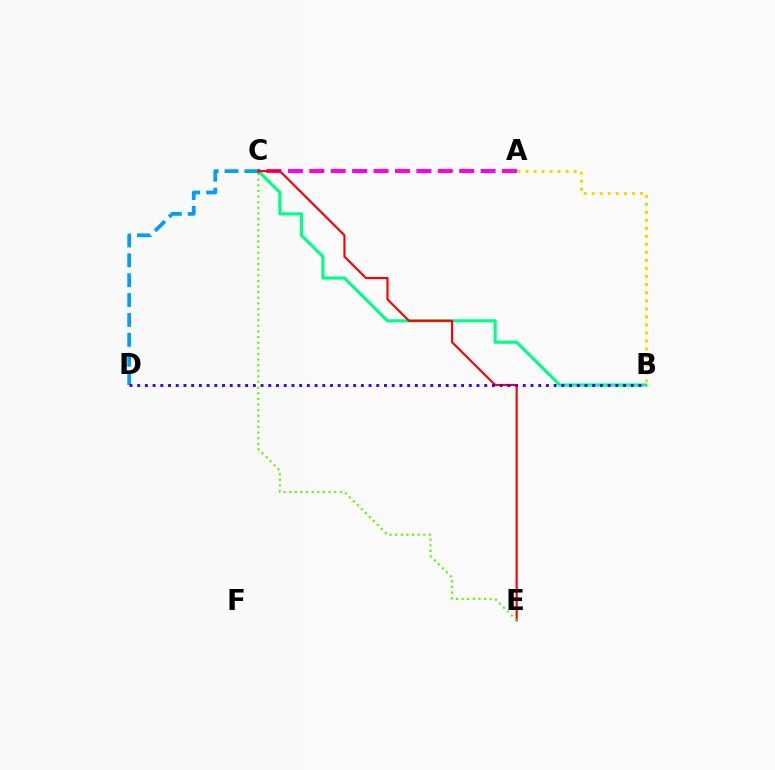{('B', 'C'): [{'color': '#00ff86', 'line_style': 'solid', 'thickness': 2.26}], ('A', 'B'): [{'color': '#ffd500', 'line_style': 'dotted', 'thickness': 2.18}], ('C', 'D'): [{'color': '#009eff', 'line_style': 'dashed', 'thickness': 2.7}], ('A', 'C'): [{'color': '#ff00ed', 'line_style': 'dashed', 'thickness': 2.91}], ('C', 'E'): [{'color': '#ff0000', 'line_style': 'solid', 'thickness': 1.55}, {'color': '#4fff00', 'line_style': 'dotted', 'thickness': 1.53}], ('B', 'D'): [{'color': '#3700ff', 'line_style': 'dotted', 'thickness': 2.1}]}